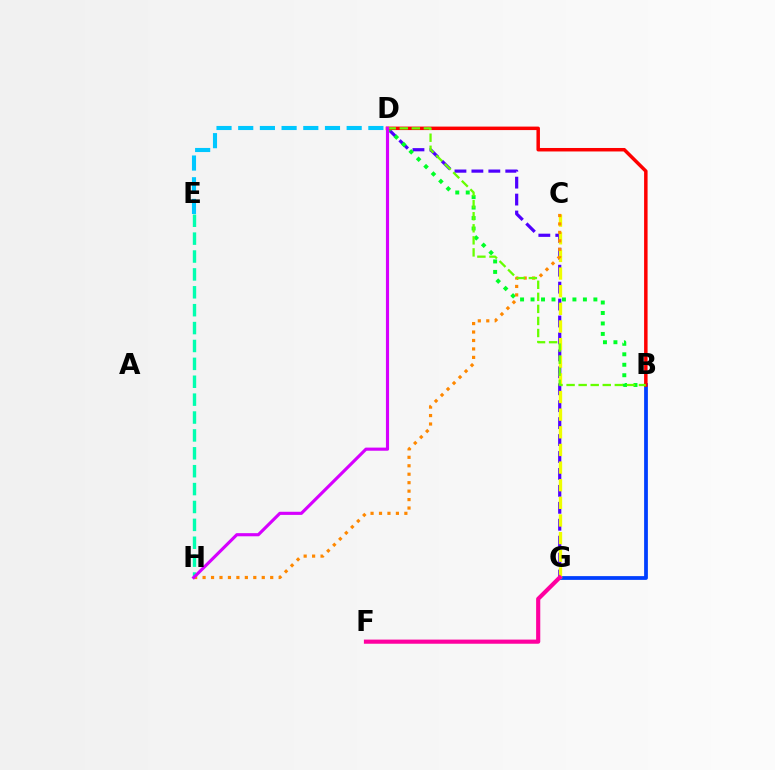{('D', 'G'): [{'color': '#4f00ff', 'line_style': 'dashed', 'thickness': 2.3}], ('B', 'G'): [{'color': '#003fff', 'line_style': 'solid', 'thickness': 2.71}], ('C', 'G'): [{'color': '#eeff00', 'line_style': 'dashed', 'thickness': 2.4}], ('B', 'D'): [{'color': '#00ff27', 'line_style': 'dotted', 'thickness': 2.85}, {'color': '#ff0000', 'line_style': 'solid', 'thickness': 2.51}, {'color': '#66ff00', 'line_style': 'dashed', 'thickness': 1.64}], ('F', 'G'): [{'color': '#ff00a0', 'line_style': 'solid', 'thickness': 2.98}], ('E', 'H'): [{'color': '#00ffaf', 'line_style': 'dashed', 'thickness': 2.43}], ('C', 'H'): [{'color': '#ff8800', 'line_style': 'dotted', 'thickness': 2.3}], ('D', 'E'): [{'color': '#00c7ff', 'line_style': 'dashed', 'thickness': 2.95}], ('D', 'H'): [{'color': '#d600ff', 'line_style': 'solid', 'thickness': 2.25}]}